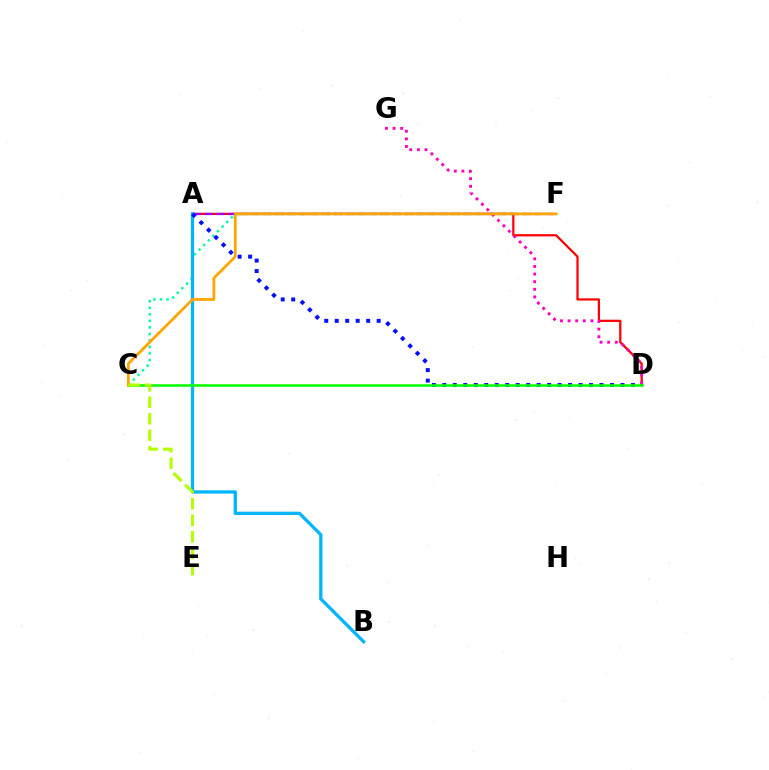{('C', 'F'): [{'color': '#00ff9d', 'line_style': 'dotted', 'thickness': 1.77}, {'color': '#ffa500', 'line_style': 'solid', 'thickness': 2.0}], ('A', 'D'): [{'color': '#ff0000', 'line_style': 'solid', 'thickness': 1.62}, {'color': '#0010ff', 'line_style': 'dotted', 'thickness': 2.85}], ('A', 'F'): [{'color': '#9b00ff', 'line_style': 'dashed', 'thickness': 1.6}], ('A', 'B'): [{'color': '#00b5ff', 'line_style': 'solid', 'thickness': 2.36}], ('D', 'G'): [{'color': '#ff00bd', 'line_style': 'dotted', 'thickness': 2.07}], ('C', 'D'): [{'color': '#08ff00', 'line_style': 'solid', 'thickness': 1.83}], ('C', 'E'): [{'color': '#b3ff00', 'line_style': 'dashed', 'thickness': 2.24}]}